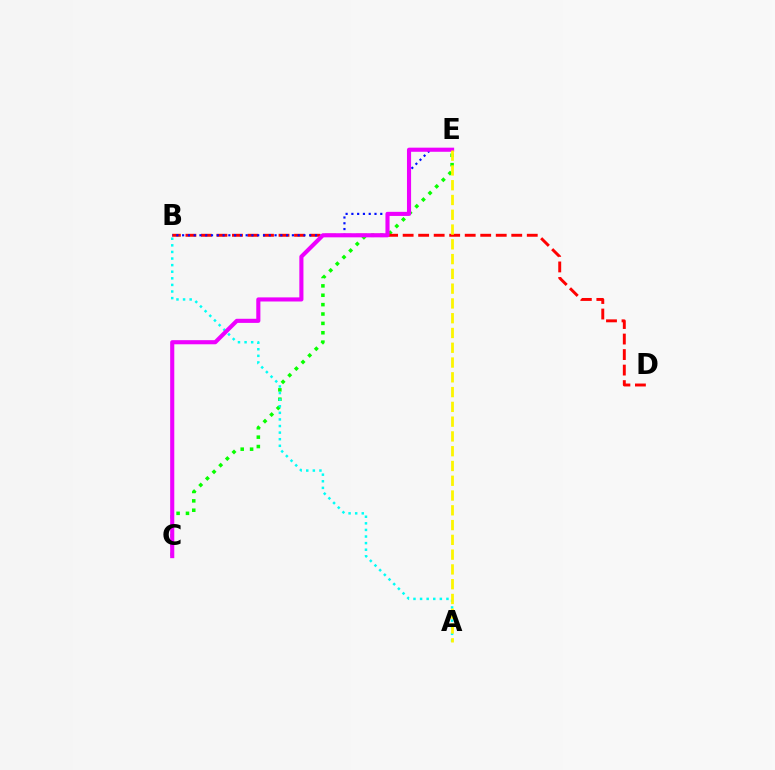{('C', 'E'): [{'color': '#08ff00', 'line_style': 'dotted', 'thickness': 2.55}, {'color': '#ee00ff', 'line_style': 'solid', 'thickness': 2.96}], ('B', 'D'): [{'color': '#ff0000', 'line_style': 'dashed', 'thickness': 2.11}], ('B', 'E'): [{'color': '#0010ff', 'line_style': 'dotted', 'thickness': 1.57}], ('A', 'B'): [{'color': '#00fff6', 'line_style': 'dotted', 'thickness': 1.79}], ('A', 'E'): [{'color': '#fcf500', 'line_style': 'dashed', 'thickness': 2.01}]}